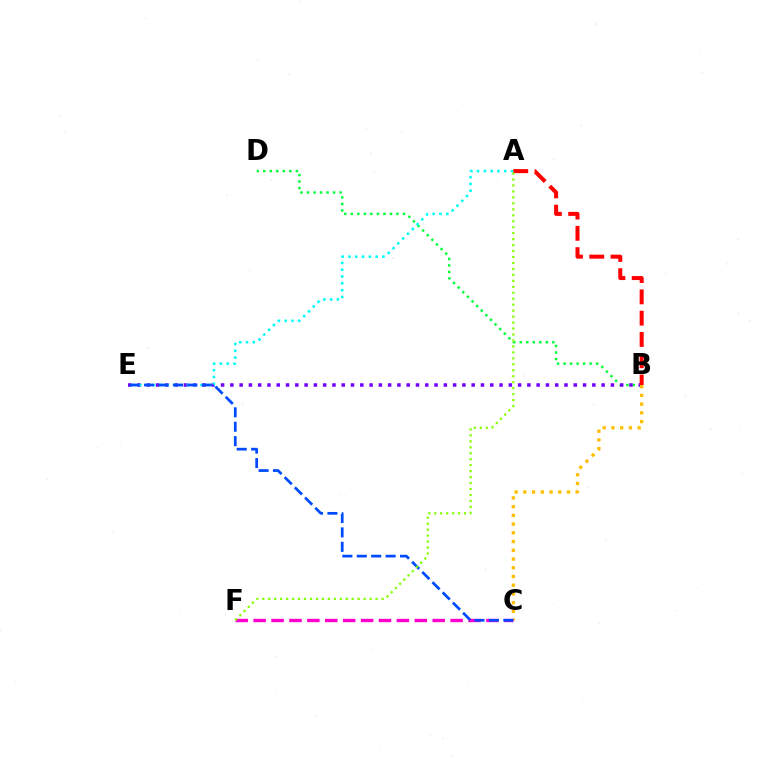{('B', 'D'): [{'color': '#00ff39', 'line_style': 'dotted', 'thickness': 1.77}], ('B', 'E'): [{'color': '#7200ff', 'line_style': 'dotted', 'thickness': 2.52}], ('B', 'C'): [{'color': '#ffbd00', 'line_style': 'dotted', 'thickness': 2.37}], ('A', 'E'): [{'color': '#00fff6', 'line_style': 'dotted', 'thickness': 1.84}], ('C', 'F'): [{'color': '#ff00cf', 'line_style': 'dashed', 'thickness': 2.43}], ('C', 'E'): [{'color': '#004bff', 'line_style': 'dashed', 'thickness': 1.96}], ('A', 'B'): [{'color': '#ff0000', 'line_style': 'dashed', 'thickness': 2.89}], ('A', 'F'): [{'color': '#84ff00', 'line_style': 'dotted', 'thickness': 1.62}]}